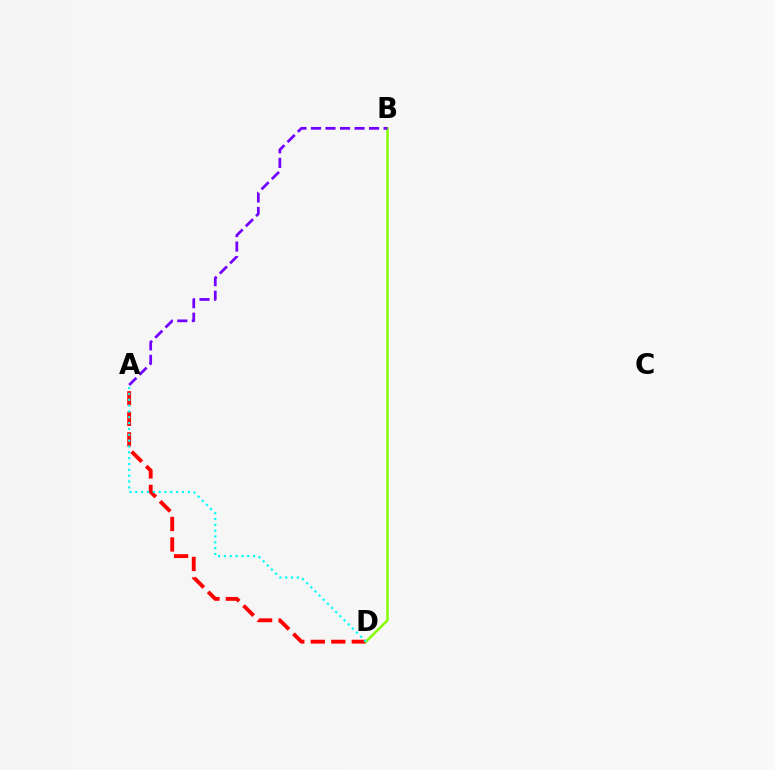{('A', 'D'): [{'color': '#ff0000', 'line_style': 'dashed', 'thickness': 2.79}, {'color': '#00fff6', 'line_style': 'dotted', 'thickness': 1.59}], ('B', 'D'): [{'color': '#84ff00', 'line_style': 'solid', 'thickness': 1.79}], ('A', 'B'): [{'color': '#7200ff', 'line_style': 'dashed', 'thickness': 1.97}]}